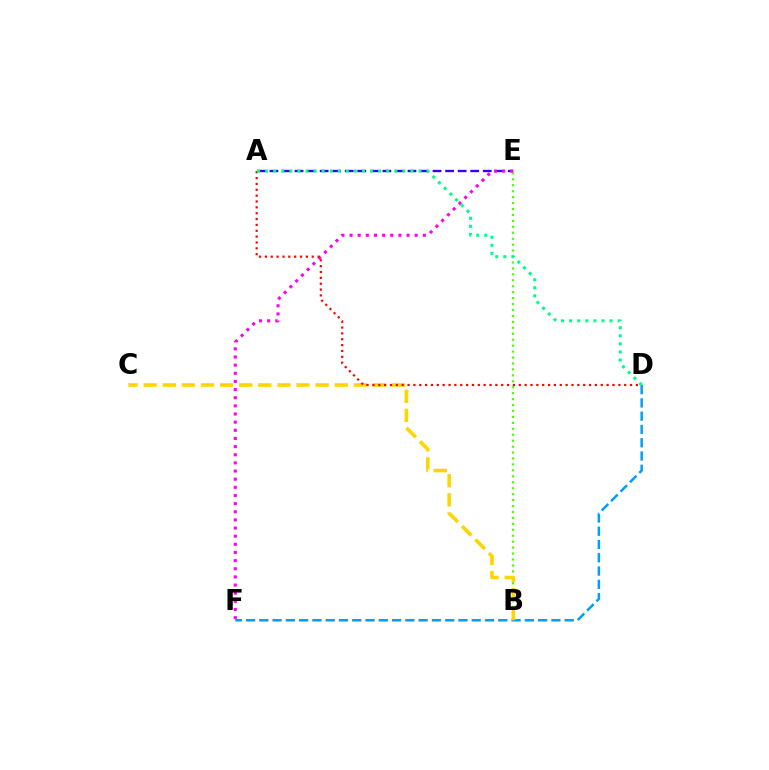{('D', 'F'): [{'color': '#009eff', 'line_style': 'dashed', 'thickness': 1.8}], ('A', 'E'): [{'color': '#3700ff', 'line_style': 'dashed', 'thickness': 1.7}], ('B', 'E'): [{'color': '#4fff00', 'line_style': 'dotted', 'thickness': 1.61}], ('B', 'C'): [{'color': '#ffd500', 'line_style': 'dashed', 'thickness': 2.6}], ('E', 'F'): [{'color': '#ff00ed', 'line_style': 'dotted', 'thickness': 2.21}], ('A', 'D'): [{'color': '#ff0000', 'line_style': 'dotted', 'thickness': 1.59}, {'color': '#00ff86', 'line_style': 'dotted', 'thickness': 2.19}]}